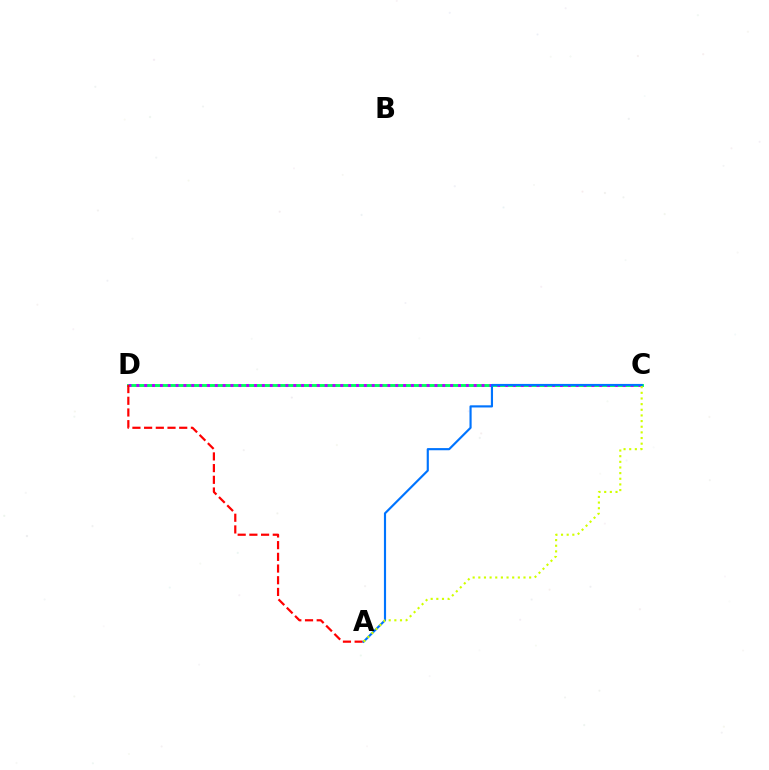{('C', 'D'): [{'color': '#00ff5c', 'line_style': 'solid', 'thickness': 2.09}, {'color': '#b900ff', 'line_style': 'dotted', 'thickness': 2.13}], ('A', 'D'): [{'color': '#ff0000', 'line_style': 'dashed', 'thickness': 1.59}], ('A', 'C'): [{'color': '#0074ff', 'line_style': 'solid', 'thickness': 1.55}, {'color': '#d1ff00', 'line_style': 'dotted', 'thickness': 1.53}]}